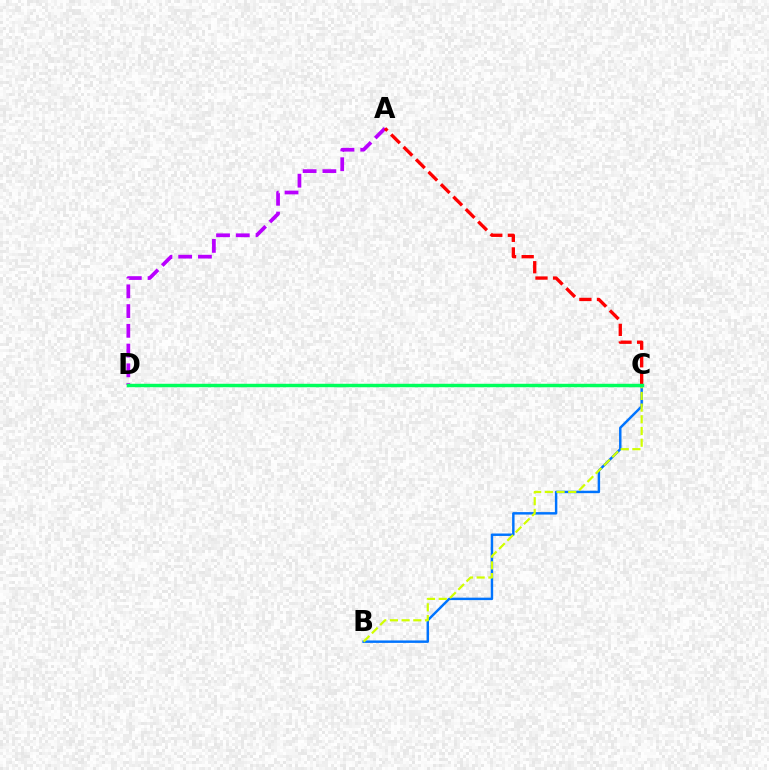{('B', 'C'): [{'color': '#0074ff', 'line_style': 'solid', 'thickness': 1.76}, {'color': '#d1ff00', 'line_style': 'dashed', 'thickness': 1.59}], ('A', 'D'): [{'color': '#b900ff', 'line_style': 'dashed', 'thickness': 2.68}], ('A', 'C'): [{'color': '#ff0000', 'line_style': 'dashed', 'thickness': 2.39}], ('C', 'D'): [{'color': '#00ff5c', 'line_style': 'solid', 'thickness': 2.48}]}